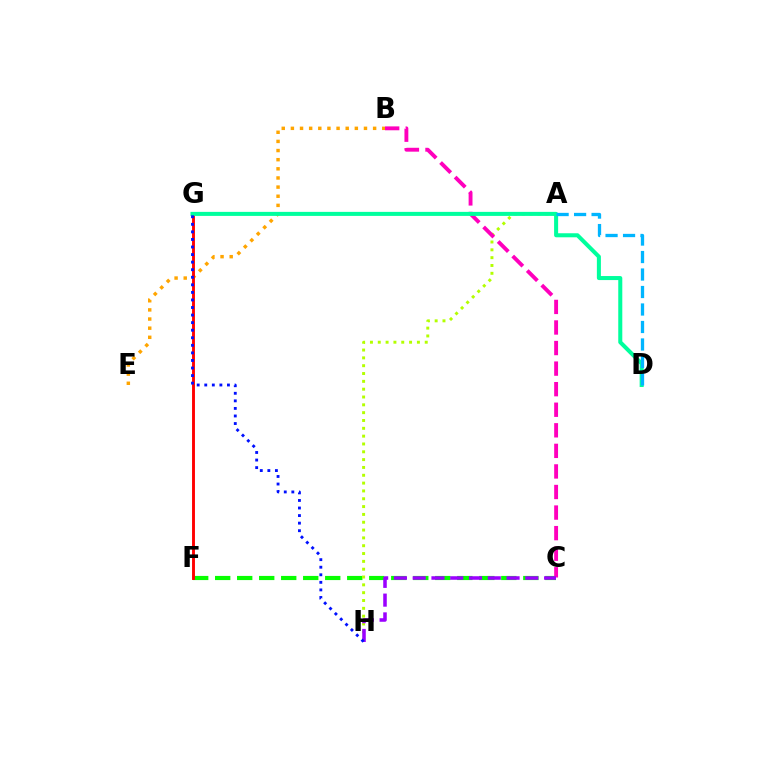{('C', 'F'): [{'color': '#08ff00', 'line_style': 'dashed', 'thickness': 2.99}], ('B', 'E'): [{'color': '#ffa500', 'line_style': 'dotted', 'thickness': 2.48}], ('A', 'H'): [{'color': '#b3ff00', 'line_style': 'dotted', 'thickness': 2.13}], ('B', 'C'): [{'color': '#ff00bd', 'line_style': 'dashed', 'thickness': 2.79}], ('F', 'G'): [{'color': '#ff0000', 'line_style': 'solid', 'thickness': 2.09}], ('C', 'H'): [{'color': '#9b00ff', 'line_style': 'dashed', 'thickness': 2.55}], ('D', 'G'): [{'color': '#00ff9d', 'line_style': 'solid', 'thickness': 2.91}], ('A', 'D'): [{'color': '#00b5ff', 'line_style': 'dashed', 'thickness': 2.38}], ('G', 'H'): [{'color': '#0010ff', 'line_style': 'dotted', 'thickness': 2.05}]}